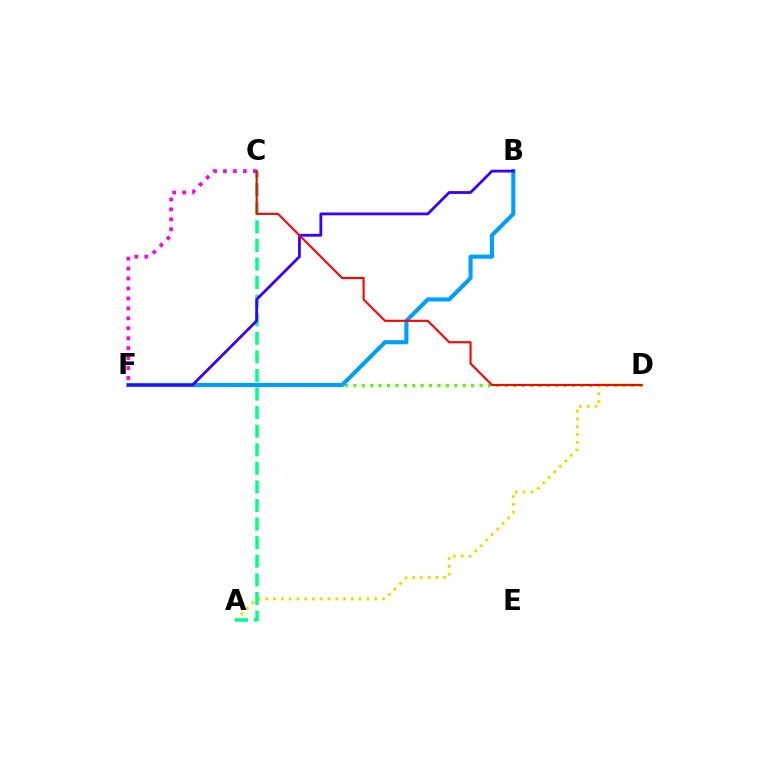{('D', 'F'): [{'color': '#4fff00', 'line_style': 'dotted', 'thickness': 2.29}], ('B', 'F'): [{'color': '#009eff', 'line_style': 'solid', 'thickness': 2.95}, {'color': '#3700ff', 'line_style': 'solid', 'thickness': 2.01}], ('A', 'D'): [{'color': '#ffd500', 'line_style': 'dotted', 'thickness': 2.11}], ('A', 'C'): [{'color': '#00ff86', 'line_style': 'dashed', 'thickness': 2.52}], ('C', 'F'): [{'color': '#ff00ed', 'line_style': 'dotted', 'thickness': 2.7}], ('C', 'D'): [{'color': '#ff0000', 'line_style': 'solid', 'thickness': 1.51}]}